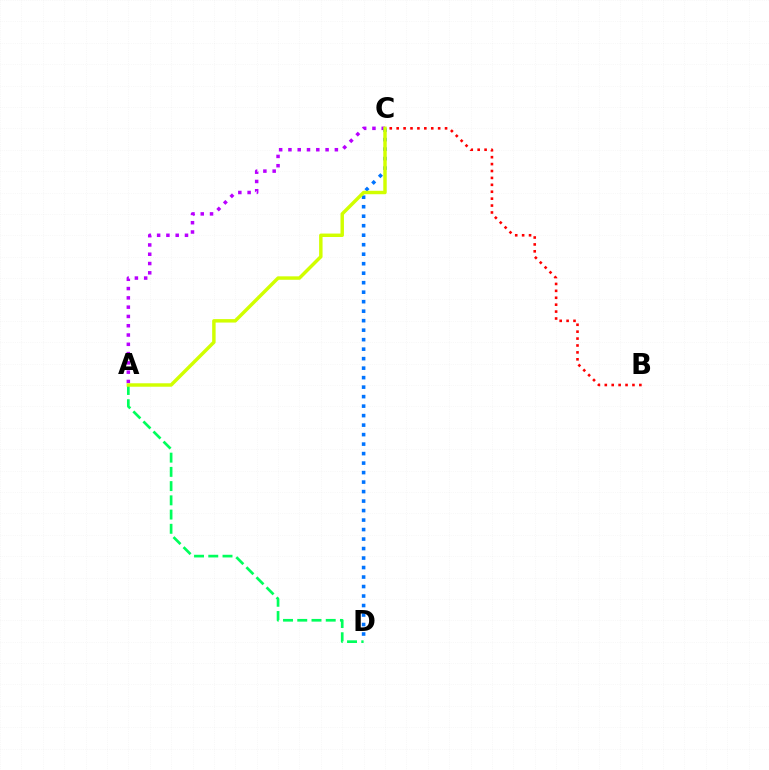{('A', 'C'): [{'color': '#b900ff', 'line_style': 'dotted', 'thickness': 2.52}, {'color': '#d1ff00', 'line_style': 'solid', 'thickness': 2.48}], ('A', 'D'): [{'color': '#00ff5c', 'line_style': 'dashed', 'thickness': 1.93}], ('B', 'C'): [{'color': '#ff0000', 'line_style': 'dotted', 'thickness': 1.88}], ('C', 'D'): [{'color': '#0074ff', 'line_style': 'dotted', 'thickness': 2.58}]}